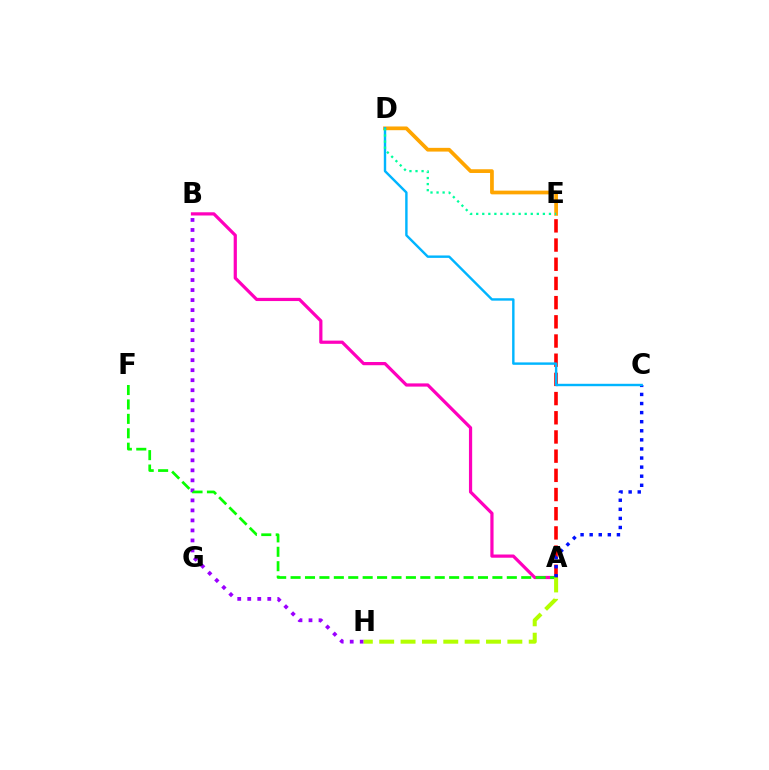{('A', 'B'): [{'color': '#ff00bd', 'line_style': 'solid', 'thickness': 2.31}], ('A', 'E'): [{'color': '#ff0000', 'line_style': 'dashed', 'thickness': 2.61}], ('B', 'H'): [{'color': '#9b00ff', 'line_style': 'dotted', 'thickness': 2.72}], ('A', 'F'): [{'color': '#08ff00', 'line_style': 'dashed', 'thickness': 1.96}], ('A', 'C'): [{'color': '#0010ff', 'line_style': 'dotted', 'thickness': 2.47}], ('A', 'H'): [{'color': '#b3ff00', 'line_style': 'dashed', 'thickness': 2.9}], ('D', 'E'): [{'color': '#ffa500', 'line_style': 'solid', 'thickness': 2.69}, {'color': '#00ff9d', 'line_style': 'dotted', 'thickness': 1.65}], ('C', 'D'): [{'color': '#00b5ff', 'line_style': 'solid', 'thickness': 1.74}]}